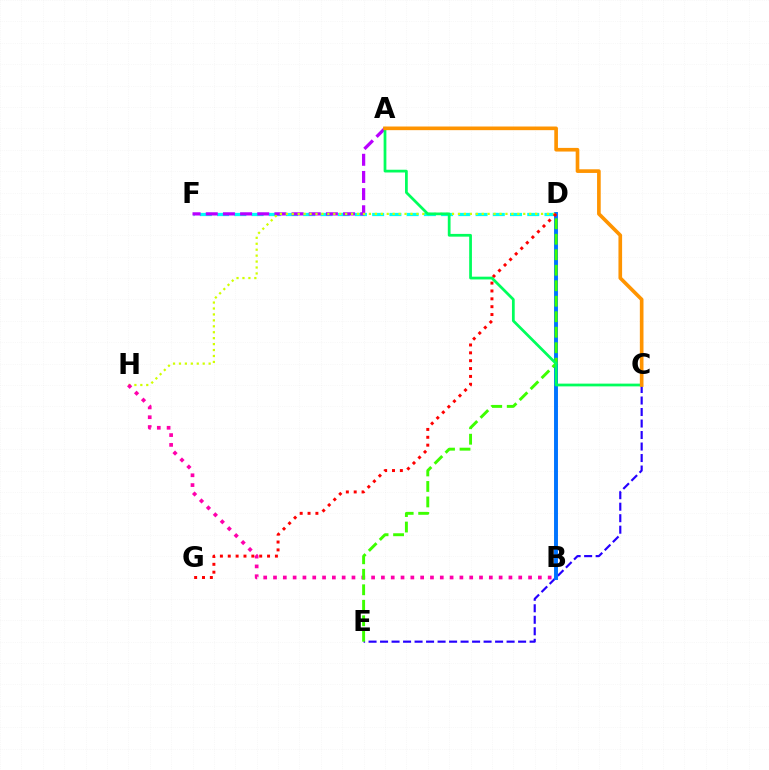{('D', 'F'): [{'color': '#00fff6', 'line_style': 'dashed', 'thickness': 2.34}], ('C', 'E'): [{'color': '#2500ff', 'line_style': 'dashed', 'thickness': 1.56}], ('A', 'F'): [{'color': '#b900ff', 'line_style': 'dashed', 'thickness': 2.33}], ('B', 'D'): [{'color': '#0074ff', 'line_style': 'solid', 'thickness': 2.82}], ('D', 'H'): [{'color': '#d1ff00', 'line_style': 'dotted', 'thickness': 1.61}], ('D', 'G'): [{'color': '#ff0000', 'line_style': 'dotted', 'thickness': 2.14}], ('B', 'H'): [{'color': '#ff00ac', 'line_style': 'dotted', 'thickness': 2.67}], ('D', 'E'): [{'color': '#3dff00', 'line_style': 'dashed', 'thickness': 2.11}], ('A', 'C'): [{'color': '#00ff5c', 'line_style': 'solid', 'thickness': 1.98}, {'color': '#ff9400', 'line_style': 'solid', 'thickness': 2.63}]}